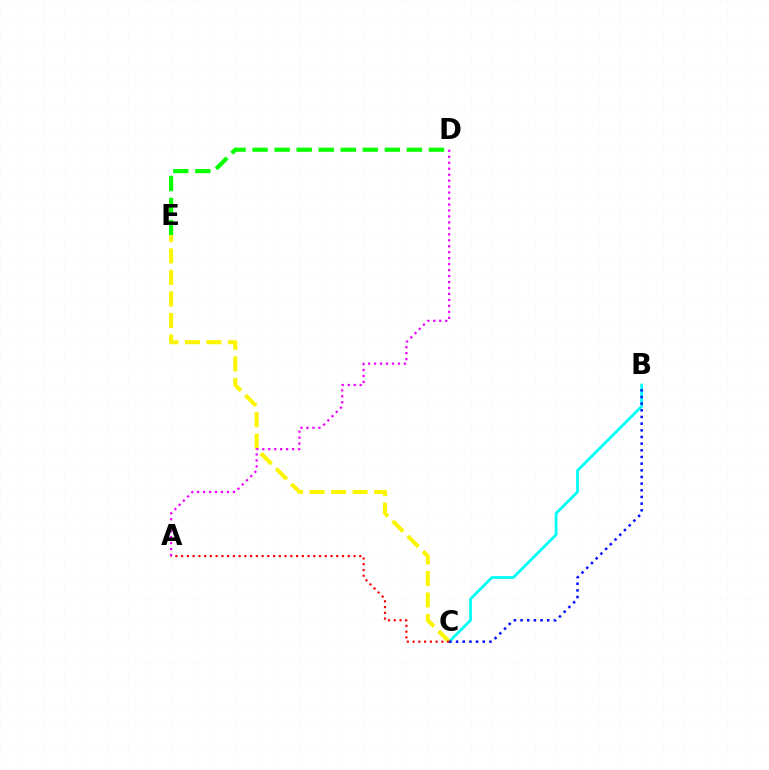{('B', 'C'): [{'color': '#00fff6', 'line_style': 'solid', 'thickness': 2.01}, {'color': '#0010ff', 'line_style': 'dotted', 'thickness': 1.81}], ('D', 'E'): [{'color': '#08ff00', 'line_style': 'dashed', 'thickness': 2.99}], ('C', 'E'): [{'color': '#fcf500', 'line_style': 'dashed', 'thickness': 2.92}], ('A', 'C'): [{'color': '#ff0000', 'line_style': 'dotted', 'thickness': 1.56}], ('A', 'D'): [{'color': '#ee00ff', 'line_style': 'dotted', 'thickness': 1.62}]}